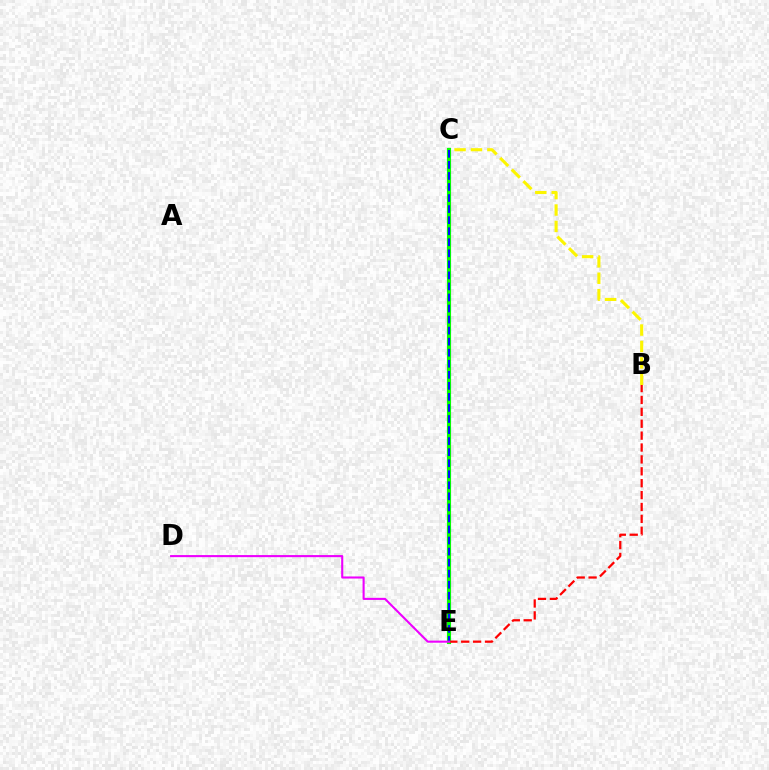{('B', 'C'): [{'color': '#fcf500', 'line_style': 'dashed', 'thickness': 2.23}], ('C', 'E'): [{'color': '#00fff6', 'line_style': 'dotted', 'thickness': 3.0}, {'color': '#08ff00', 'line_style': 'solid', 'thickness': 2.97}, {'color': '#0010ff', 'line_style': 'dashed', 'thickness': 1.5}], ('B', 'E'): [{'color': '#ff0000', 'line_style': 'dashed', 'thickness': 1.62}], ('D', 'E'): [{'color': '#ee00ff', 'line_style': 'solid', 'thickness': 1.5}]}